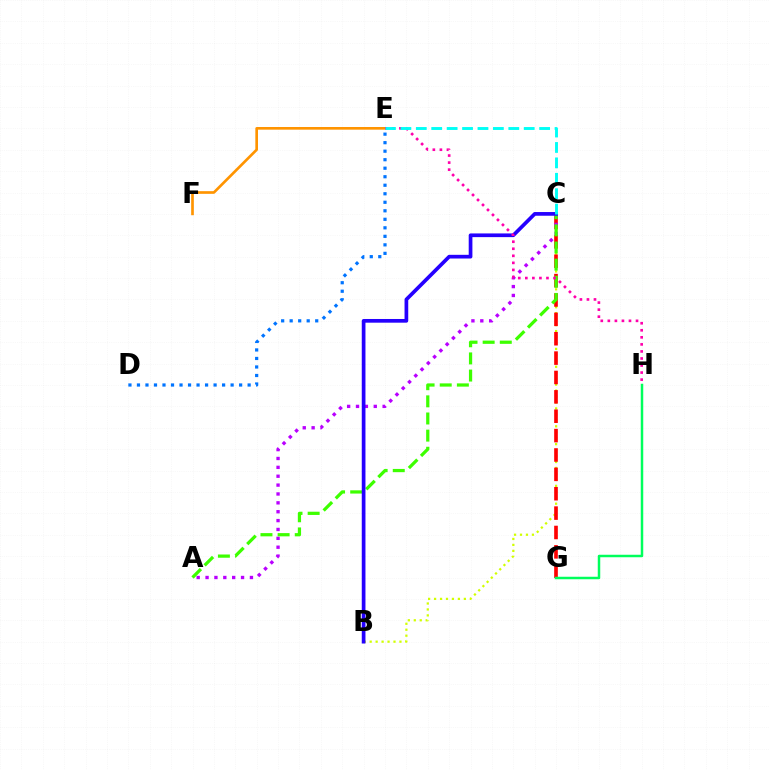{('B', 'C'): [{'color': '#d1ff00', 'line_style': 'dotted', 'thickness': 1.62}, {'color': '#2500ff', 'line_style': 'solid', 'thickness': 2.66}], ('C', 'G'): [{'color': '#ff0000', 'line_style': 'dashed', 'thickness': 2.63}], ('A', 'C'): [{'color': '#b900ff', 'line_style': 'dotted', 'thickness': 2.41}, {'color': '#3dff00', 'line_style': 'dashed', 'thickness': 2.33}], ('E', 'F'): [{'color': '#ff9400', 'line_style': 'solid', 'thickness': 1.92}], ('D', 'E'): [{'color': '#0074ff', 'line_style': 'dotted', 'thickness': 2.31}], ('E', 'H'): [{'color': '#ff00ac', 'line_style': 'dotted', 'thickness': 1.91}], ('C', 'E'): [{'color': '#00fff6', 'line_style': 'dashed', 'thickness': 2.09}], ('G', 'H'): [{'color': '#00ff5c', 'line_style': 'solid', 'thickness': 1.79}]}